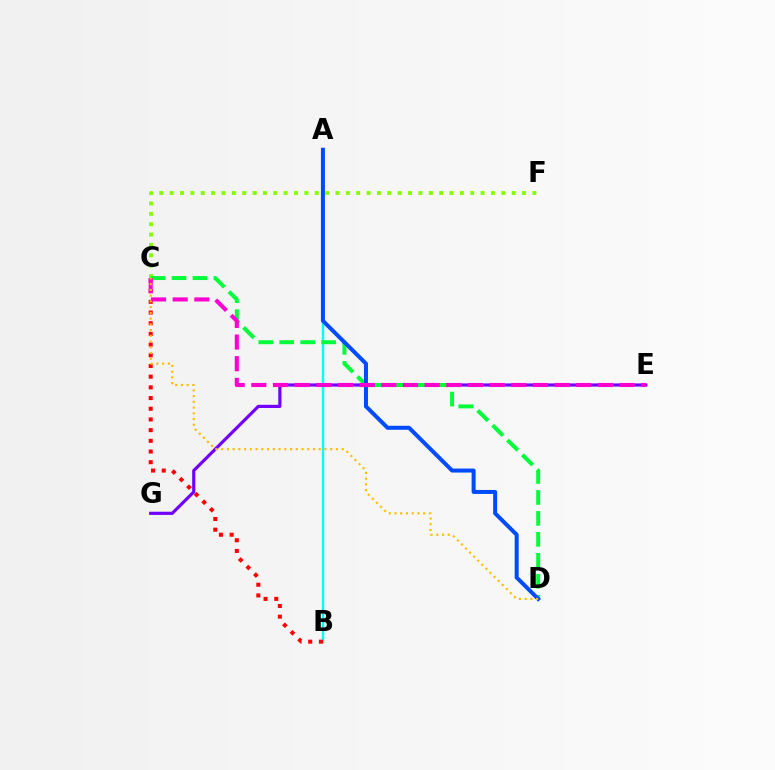{('C', 'F'): [{'color': '#84ff00', 'line_style': 'dotted', 'thickness': 2.82}], ('A', 'B'): [{'color': '#00fff6', 'line_style': 'solid', 'thickness': 1.72}], ('B', 'C'): [{'color': '#ff0000', 'line_style': 'dotted', 'thickness': 2.91}], ('E', 'G'): [{'color': '#7200ff', 'line_style': 'solid', 'thickness': 2.29}], ('C', 'D'): [{'color': '#00ff39', 'line_style': 'dashed', 'thickness': 2.85}, {'color': '#ffbd00', 'line_style': 'dotted', 'thickness': 1.56}], ('A', 'D'): [{'color': '#004bff', 'line_style': 'solid', 'thickness': 2.88}], ('C', 'E'): [{'color': '#ff00cf', 'line_style': 'dashed', 'thickness': 2.94}]}